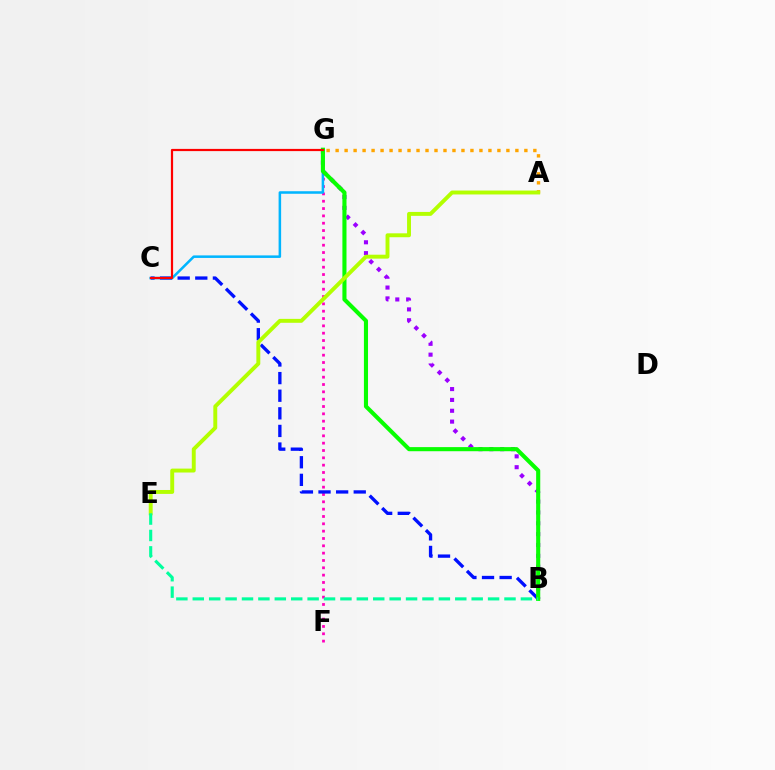{('F', 'G'): [{'color': '#ff00bd', 'line_style': 'dotted', 'thickness': 1.99}], ('B', 'C'): [{'color': '#0010ff', 'line_style': 'dashed', 'thickness': 2.39}], ('C', 'G'): [{'color': '#00b5ff', 'line_style': 'solid', 'thickness': 1.83}, {'color': '#ff0000', 'line_style': 'solid', 'thickness': 1.59}], ('B', 'G'): [{'color': '#9b00ff', 'line_style': 'dotted', 'thickness': 2.95}, {'color': '#08ff00', 'line_style': 'solid', 'thickness': 2.95}], ('A', 'G'): [{'color': '#ffa500', 'line_style': 'dotted', 'thickness': 2.44}], ('A', 'E'): [{'color': '#b3ff00', 'line_style': 'solid', 'thickness': 2.82}], ('B', 'E'): [{'color': '#00ff9d', 'line_style': 'dashed', 'thickness': 2.23}]}